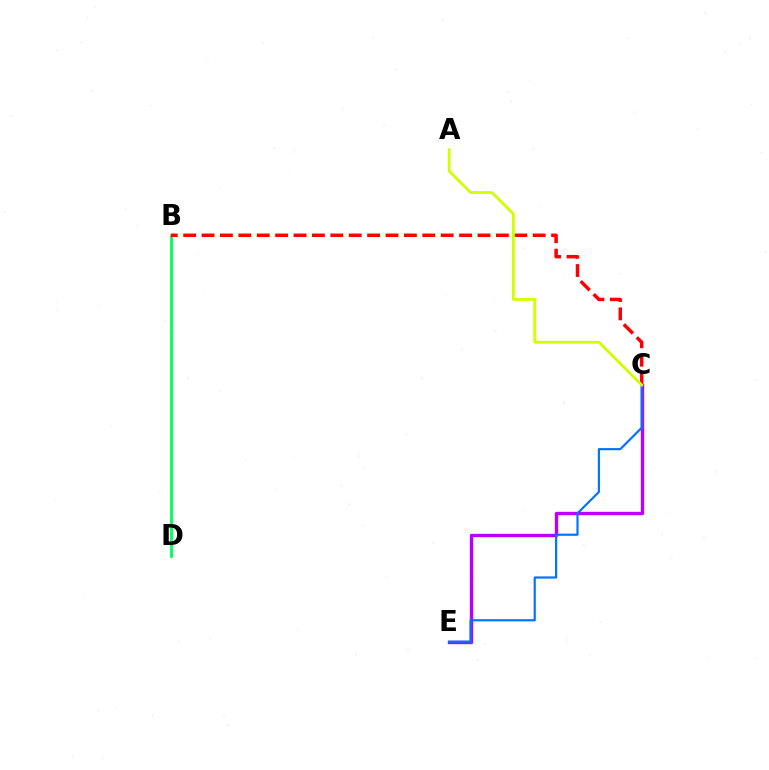{('C', 'E'): [{'color': '#b900ff', 'line_style': 'solid', 'thickness': 2.43}, {'color': '#0074ff', 'line_style': 'solid', 'thickness': 1.57}], ('B', 'D'): [{'color': '#00ff5c', 'line_style': 'solid', 'thickness': 2.02}], ('B', 'C'): [{'color': '#ff0000', 'line_style': 'dashed', 'thickness': 2.5}], ('A', 'C'): [{'color': '#d1ff00', 'line_style': 'solid', 'thickness': 2.03}]}